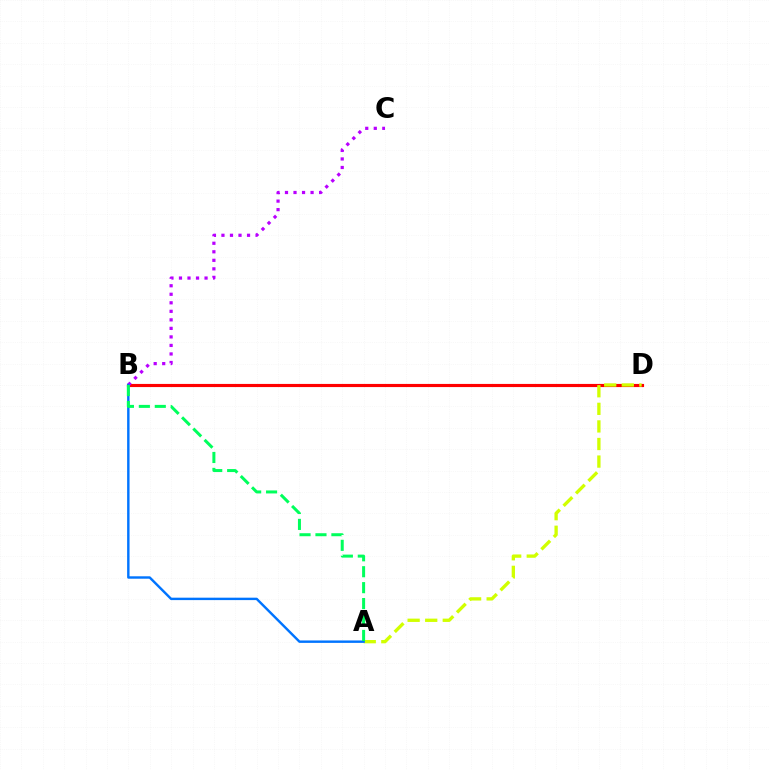{('B', 'D'): [{'color': '#ff0000', 'line_style': 'solid', 'thickness': 2.26}], ('A', 'D'): [{'color': '#d1ff00', 'line_style': 'dashed', 'thickness': 2.39}], ('B', 'C'): [{'color': '#b900ff', 'line_style': 'dotted', 'thickness': 2.32}], ('A', 'B'): [{'color': '#0074ff', 'line_style': 'solid', 'thickness': 1.74}, {'color': '#00ff5c', 'line_style': 'dashed', 'thickness': 2.16}]}